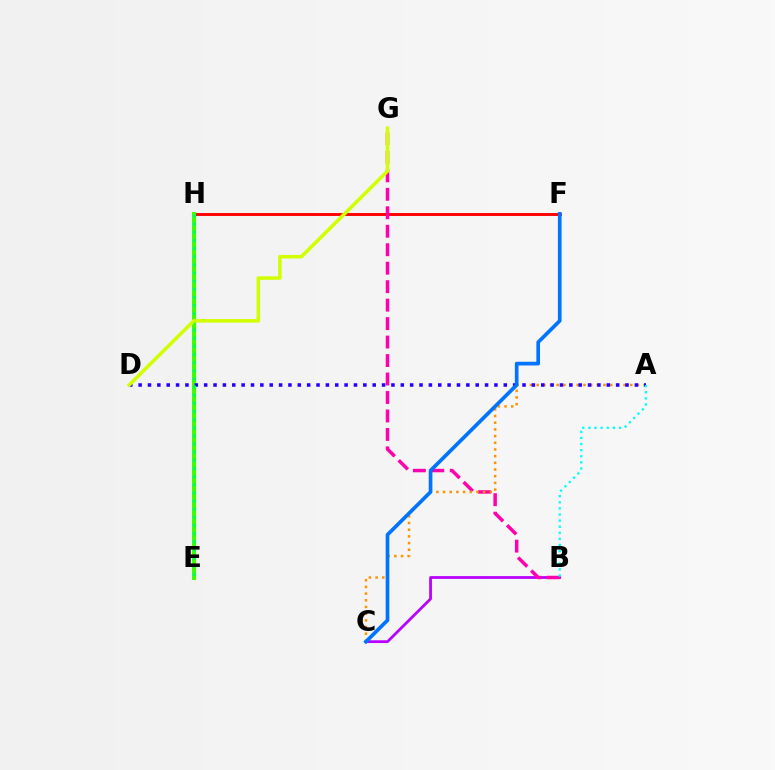{('F', 'H'): [{'color': '#ff0000', 'line_style': 'solid', 'thickness': 2.1}], ('B', 'C'): [{'color': '#b900ff', 'line_style': 'solid', 'thickness': 1.98}], ('E', 'H'): [{'color': '#3dff00', 'line_style': 'solid', 'thickness': 2.94}, {'color': '#00ff5c', 'line_style': 'dotted', 'thickness': 2.21}], ('B', 'G'): [{'color': '#ff00ac', 'line_style': 'dashed', 'thickness': 2.51}], ('A', 'C'): [{'color': '#ff9400', 'line_style': 'dotted', 'thickness': 1.82}], ('A', 'D'): [{'color': '#2500ff', 'line_style': 'dotted', 'thickness': 2.54}], ('C', 'F'): [{'color': '#0074ff', 'line_style': 'solid', 'thickness': 2.66}], ('D', 'G'): [{'color': '#d1ff00', 'line_style': 'solid', 'thickness': 2.55}], ('A', 'B'): [{'color': '#00fff6', 'line_style': 'dotted', 'thickness': 1.66}]}